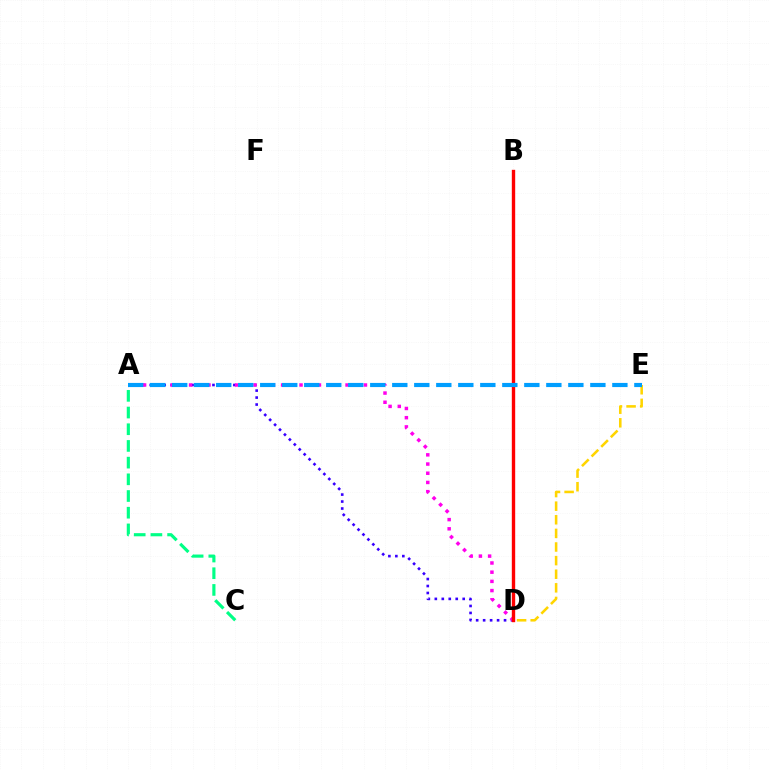{('A', 'C'): [{'color': '#00ff86', 'line_style': 'dashed', 'thickness': 2.27}], ('A', 'D'): [{'color': '#3700ff', 'line_style': 'dotted', 'thickness': 1.89}, {'color': '#ff00ed', 'line_style': 'dotted', 'thickness': 2.5}], ('D', 'E'): [{'color': '#ffd500', 'line_style': 'dashed', 'thickness': 1.85}], ('B', 'D'): [{'color': '#4fff00', 'line_style': 'solid', 'thickness': 2.07}, {'color': '#ff0000', 'line_style': 'solid', 'thickness': 2.43}], ('A', 'E'): [{'color': '#009eff', 'line_style': 'dashed', 'thickness': 2.99}]}